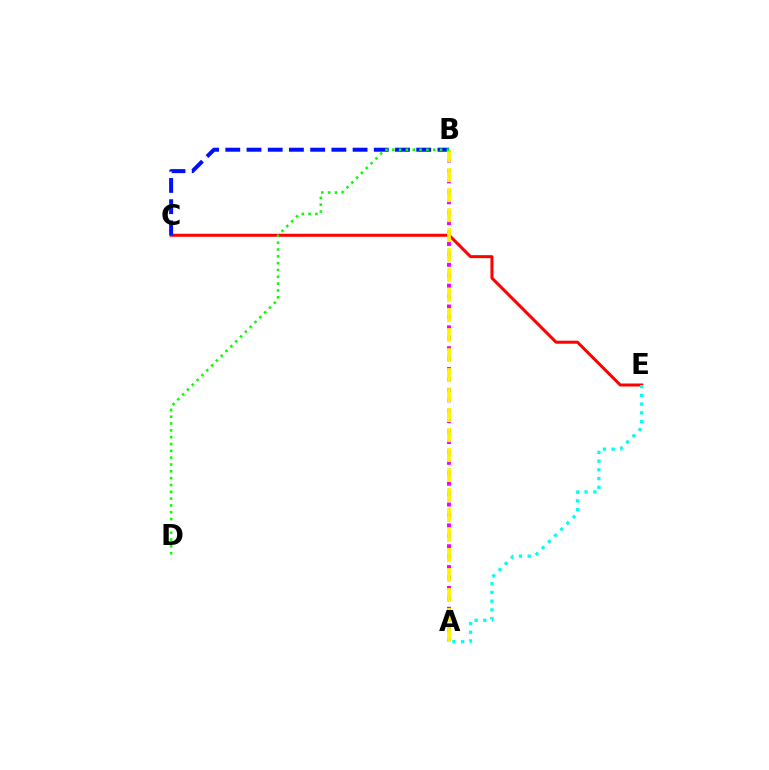{('C', 'E'): [{'color': '#ff0000', 'line_style': 'solid', 'thickness': 2.17}], ('A', 'E'): [{'color': '#00fff6', 'line_style': 'dotted', 'thickness': 2.37}], ('A', 'B'): [{'color': '#ee00ff', 'line_style': 'dotted', 'thickness': 2.83}, {'color': '#fcf500', 'line_style': 'dashed', 'thickness': 2.72}], ('B', 'C'): [{'color': '#0010ff', 'line_style': 'dashed', 'thickness': 2.88}], ('B', 'D'): [{'color': '#08ff00', 'line_style': 'dotted', 'thickness': 1.85}]}